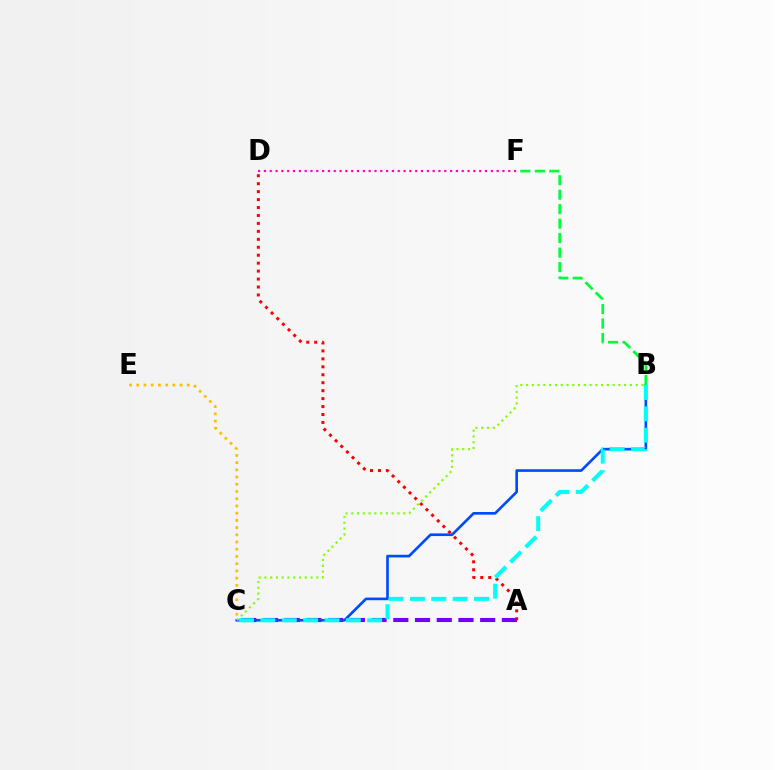{('C', 'E'): [{'color': '#ffbd00', 'line_style': 'dotted', 'thickness': 1.96}], ('A', 'C'): [{'color': '#7200ff', 'line_style': 'dashed', 'thickness': 2.95}], ('B', 'C'): [{'color': '#004bff', 'line_style': 'solid', 'thickness': 1.91}, {'color': '#00fff6', 'line_style': 'dashed', 'thickness': 2.9}, {'color': '#84ff00', 'line_style': 'dotted', 'thickness': 1.57}], ('A', 'D'): [{'color': '#ff0000', 'line_style': 'dotted', 'thickness': 2.16}], ('D', 'F'): [{'color': '#ff00cf', 'line_style': 'dotted', 'thickness': 1.58}], ('B', 'F'): [{'color': '#00ff39', 'line_style': 'dashed', 'thickness': 1.97}]}